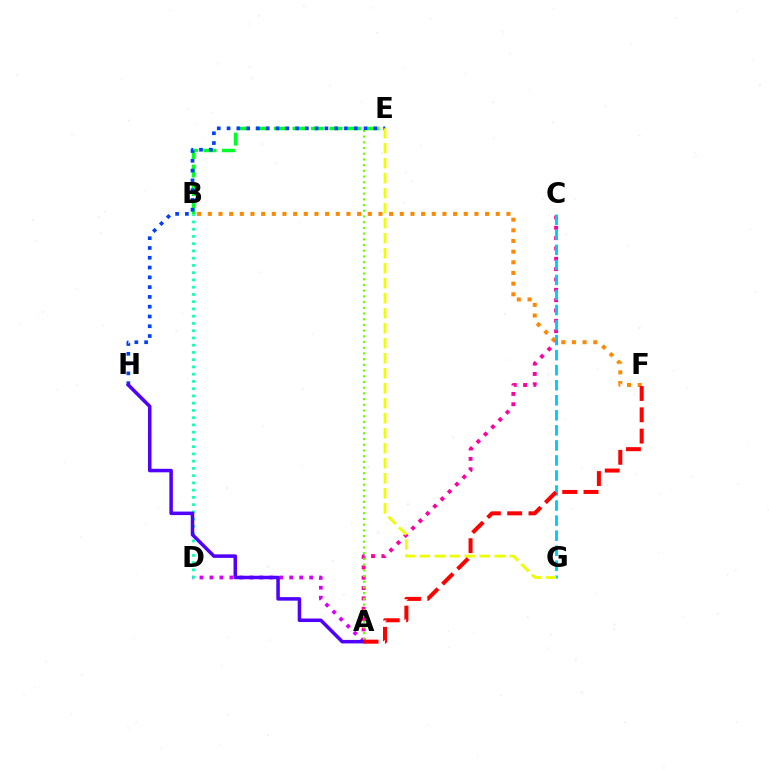{('B', 'E'): [{'color': '#00ff27', 'line_style': 'dashed', 'thickness': 2.51}], ('A', 'C'): [{'color': '#ff00a0', 'line_style': 'dotted', 'thickness': 2.81}], ('A', 'D'): [{'color': '#d600ff', 'line_style': 'dotted', 'thickness': 2.71}], ('C', 'G'): [{'color': '#00c7ff', 'line_style': 'dashed', 'thickness': 2.04}], ('A', 'E'): [{'color': '#66ff00', 'line_style': 'dotted', 'thickness': 1.55}], ('B', 'F'): [{'color': '#ff8800', 'line_style': 'dotted', 'thickness': 2.9}], ('E', 'H'): [{'color': '#003fff', 'line_style': 'dotted', 'thickness': 2.66}], ('B', 'D'): [{'color': '#00ffaf', 'line_style': 'dotted', 'thickness': 1.97}], ('A', 'H'): [{'color': '#4f00ff', 'line_style': 'solid', 'thickness': 2.53}], ('E', 'G'): [{'color': '#eeff00', 'line_style': 'dashed', 'thickness': 2.04}], ('A', 'F'): [{'color': '#ff0000', 'line_style': 'dashed', 'thickness': 2.89}]}